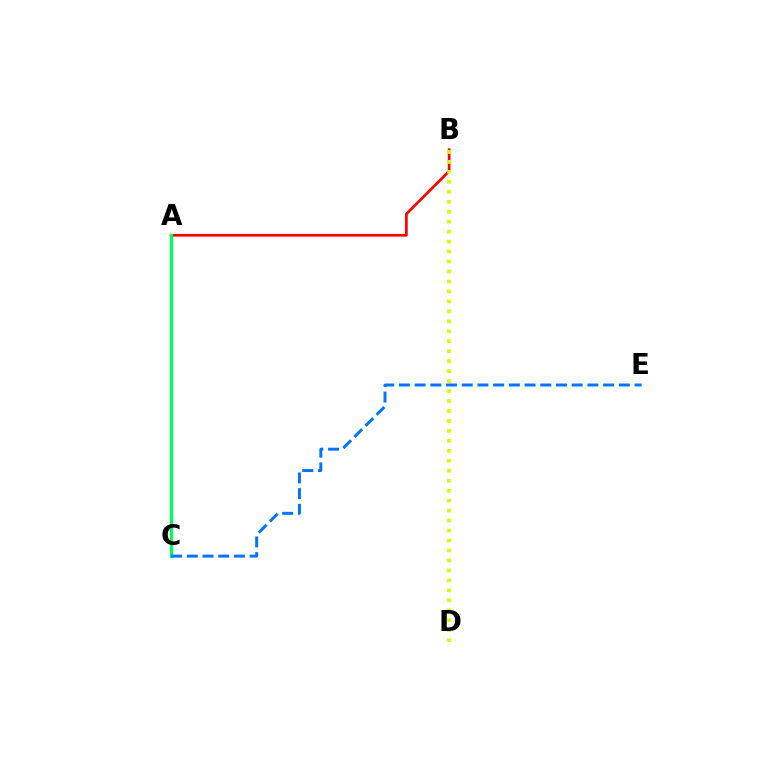{('A', 'B'): [{'color': '#ff0000', 'line_style': 'solid', 'thickness': 1.94}], ('A', 'C'): [{'color': '#b900ff', 'line_style': 'solid', 'thickness': 2.18}, {'color': '#00ff5c', 'line_style': 'solid', 'thickness': 2.34}], ('B', 'D'): [{'color': '#d1ff00', 'line_style': 'dotted', 'thickness': 2.71}], ('C', 'E'): [{'color': '#0074ff', 'line_style': 'dashed', 'thickness': 2.13}]}